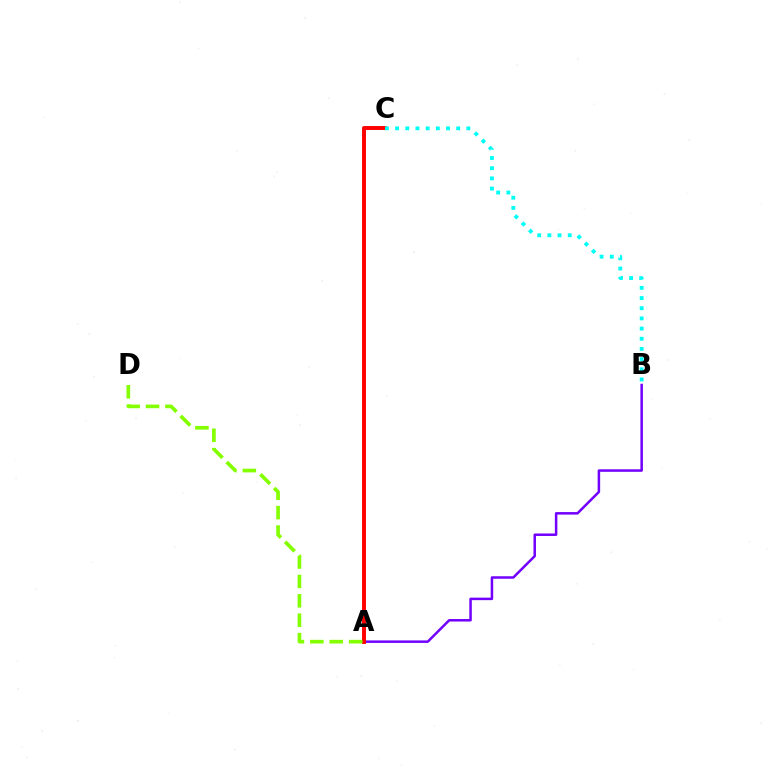{('A', 'B'): [{'color': '#7200ff', 'line_style': 'solid', 'thickness': 1.81}], ('A', 'C'): [{'color': '#ff0000', 'line_style': 'solid', 'thickness': 2.83}], ('A', 'D'): [{'color': '#84ff00', 'line_style': 'dashed', 'thickness': 2.64}], ('B', 'C'): [{'color': '#00fff6', 'line_style': 'dotted', 'thickness': 2.77}]}